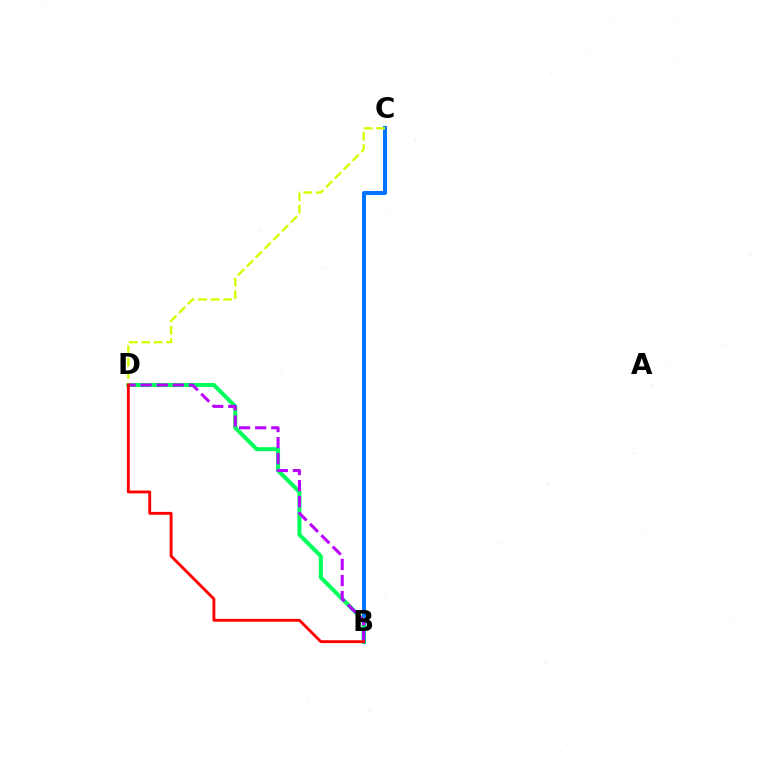{('B', 'C'): [{'color': '#0074ff', 'line_style': 'solid', 'thickness': 2.87}], ('B', 'D'): [{'color': '#00ff5c', 'line_style': 'solid', 'thickness': 2.89}, {'color': '#b900ff', 'line_style': 'dashed', 'thickness': 2.19}, {'color': '#ff0000', 'line_style': 'solid', 'thickness': 2.07}], ('C', 'D'): [{'color': '#d1ff00', 'line_style': 'dashed', 'thickness': 1.69}]}